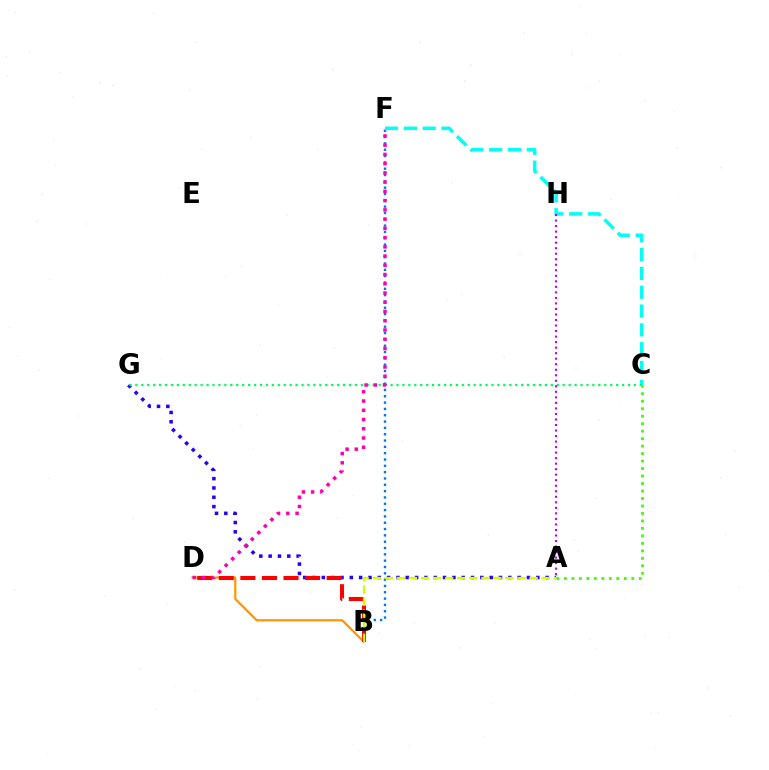{('B', 'D'): [{'color': '#ff9400', 'line_style': 'solid', 'thickness': 1.59}, {'color': '#ff0000', 'line_style': 'dashed', 'thickness': 2.93}], ('B', 'F'): [{'color': '#0074ff', 'line_style': 'dotted', 'thickness': 1.72}], ('C', 'F'): [{'color': '#00fff6', 'line_style': 'dashed', 'thickness': 2.56}], ('A', 'G'): [{'color': '#2500ff', 'line_style': 'dotted', 'thickness': 2.53}], ('C', 'G'): [{'color': '#00ff5c', 'line_style': 'dotted', 'thickness': 1.61}], ('D', 'F'): [{'color': '#ff00ac', 'line_style': 'dotted', 'thickness': 2.51}], ('A', 'B'): [{'color': '#d1ff00', 'line_style': 'dashed', 'thickness': 1.64}], ('A', 'H'): [{'color': '#b900ff', 'line_style': 'dotted', 'thickness': 1.5}], ('A', 'C'): [{'color': '#3dff00', 'line_style': 'dotted', 'thickness': 2.03}]}